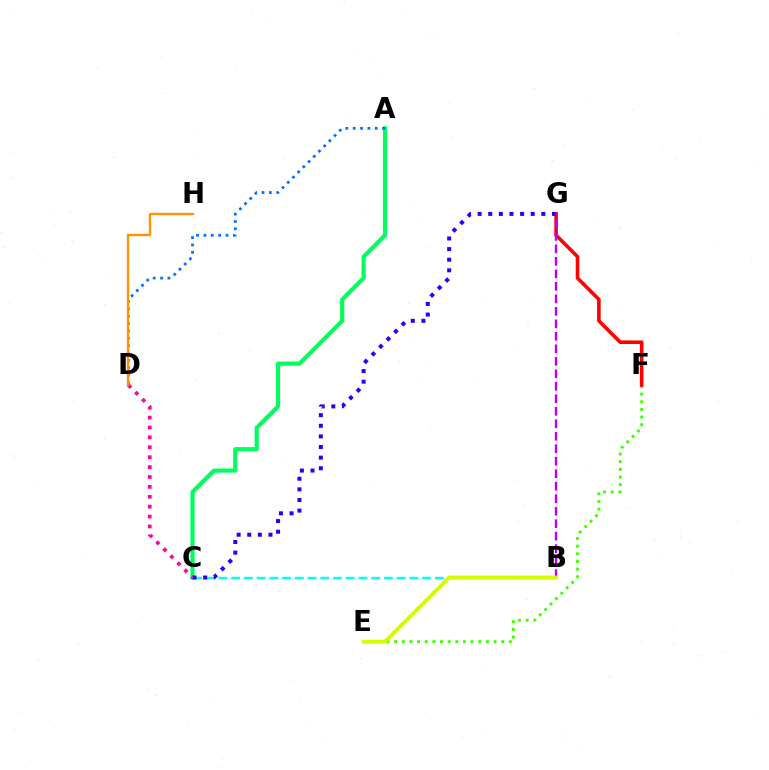{('E', 'F'): [{'color': '#3dff00', 'line_style': 'dotted', 'thickness': 2.08}], ('A', 'C'): [{'color': '#00ff5c', 'line_style': 'solid', 'thickness': 2.99}], ('F', 'G'): [{'color': '#ff0000', 'line_style': 'solid', 'thickness': 2.59}], ('A', 'D'): [{'color': '#0074ff', 'line_style': 'dotted', 'thickness': 2.0}], ('B', 'C'): [{'color': '#00fff6', 'line_style': 'dashed', 'thickness': 1.73}], ('B', 'G'): [{'color': '#b900ff', 'line_style': 'dashed', 'thickness': 1.7}], ('C', 'G'): [{'color': '#2500ff', 'line_style': 'dotted', 'thickness': 2.89}], ('C', 'D'): [{'color': '#ff00ac', 'line_style': 'dotted', 'thickness': 2.69}], ('B', 'E'): [{'color': '#d1ff00', 'line_style': 'solid', 'thickness': 2.81}], ('D', 'H'): [{'color': '#ff9400', 'line_style': 'solid', 'thickness': 1.7}]}